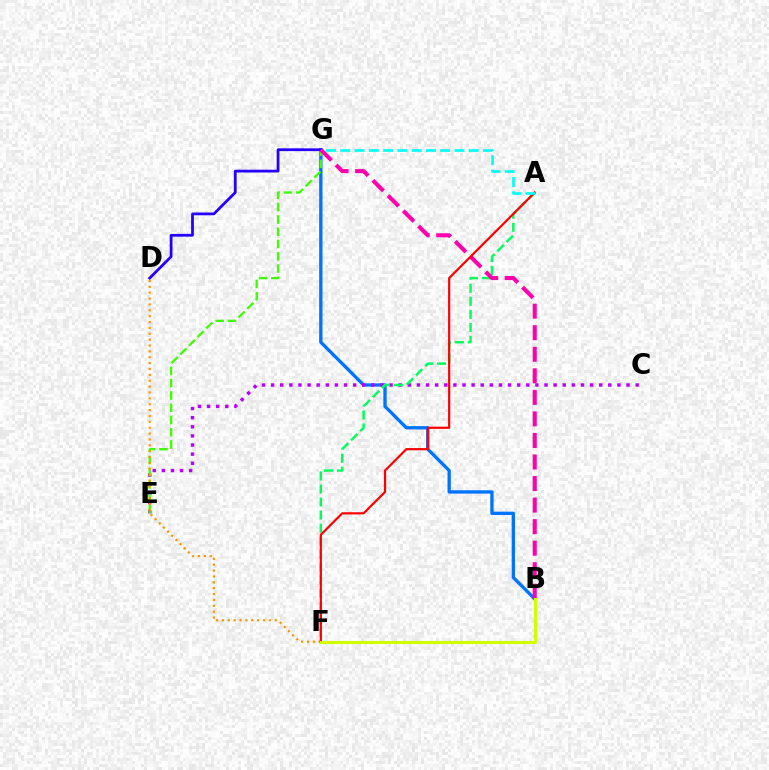{('B', 'G'): [{'color': '#0074ff', 'line_style': 'solid', 'thickness': 2.4}, {'color': '#ff00ac', 'line_style': 'dashed', 'thickness': 2.93}], ('C', 'E'): [{'color': '#b900ff', 'line_style': 'dotted', 'thickness': 2.48}], ('E', 'G'): [{'color': '#3dff00', 'line_style': 'dashed', 'thickness': 1.67}], ('D', 'G'): [{'color': '#2500ff', 'line_style': 'solid', 'thickness': 1.99}], ('D', 'F'): [{'color': '#ff9400', 'line_style': 'dotted', 'thickness': 1.6}], ('A', 'F'): [{'color': '#00ff5c', 'line_style': 'dashed', 'thickness': 1.77}, {'color': '#ff0000', 'line_style': 'solid', 'thickness': 1.58}], ('B', 'F'): [{'color': '#d1ff00', 'line_style': 'solid', 'thickness': 2.19}], ('A', 'G'): [{'color': '#00fff6', 'line_style': 'dashed', 'thickness': 1.94}]}